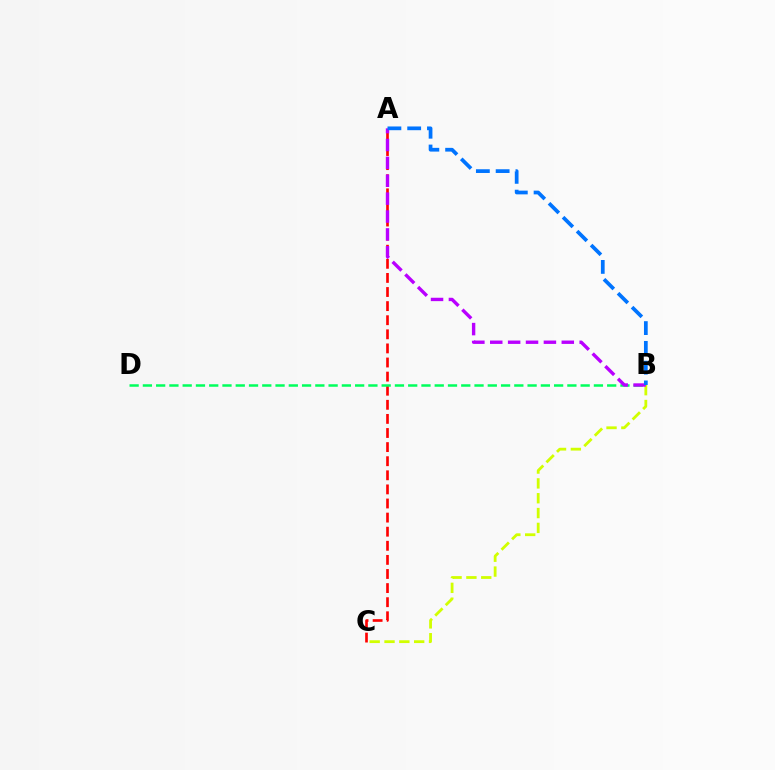{('A', 'C'): [{'color': '#ff0000', 'line_style': 'dashed', 'thickness': 1.92}], ('B', 'D'): [{'color': '#00ff5c', 'line_style': 'dashed', 'thickness': 1.8}], ('B', 'C'): [{'color': '#d1ff00', 'line_style': 'dashed', 'thickness': 2.01}], ('A', 'B'): [{'color': '#b900ff', 'line_style': 'dashed', 'thickness': 2.43}, {'color': '#0074ff', 'line_style': 'dashed', 'thickness': 2.69}]}